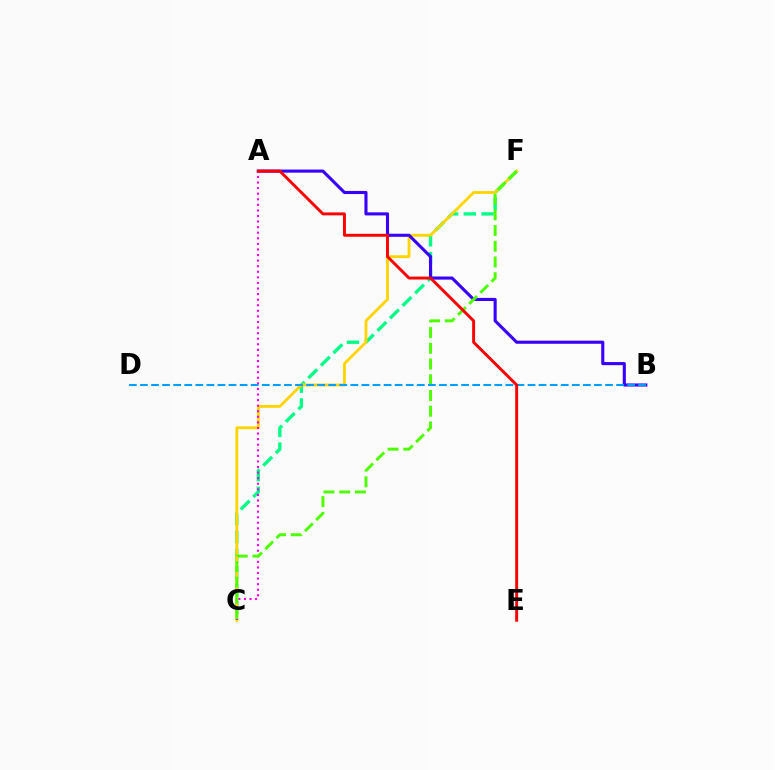{('C', 'F'): [{'color': '#00ff86', 'line_style': 'dashed', 'thickness': 2.41}, {'color': '#ffd500', 'line_style': 'solid', 'thickness': 2.05}, {'color': '#4fff00', 'line_style': 'dashed', 'thickness': 2.14}], ('A', 'B'): [{'color': '#3700ff', 'line_style': 'solid', 'thickness': 2.23}], ('A', 'C'): [{'color': '#ff00ed', 'line_style': 'dotted', 'thickness': 1.52}], ('B', 'D'): [{'color': '#009eff', 'line_style': 'dashed', 'thickness': 1.5}], ('A', 'E'): [{'color': '#ff0000', 'line_style': 'solid', 'thickness': 2.11}]}